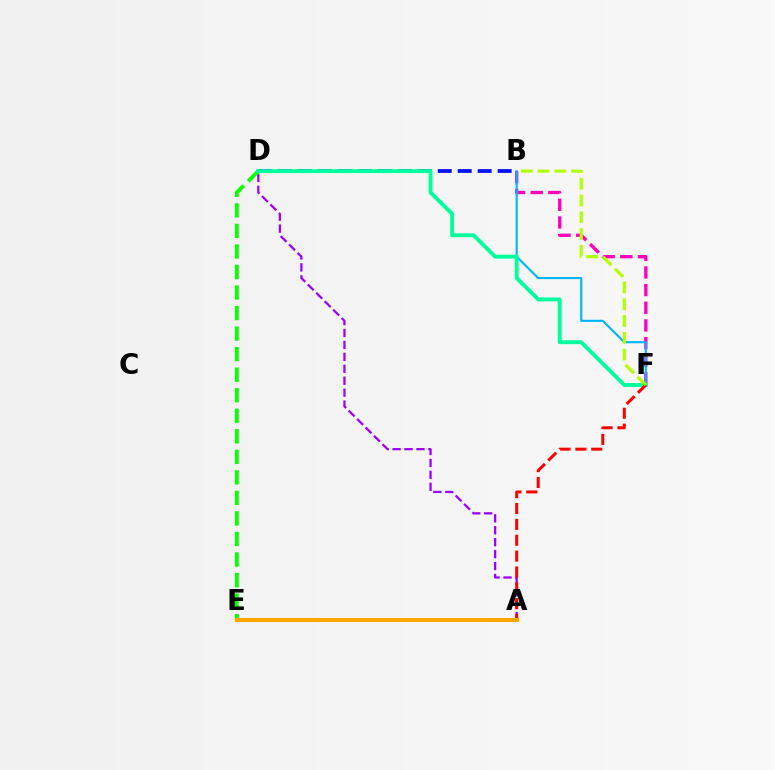{('B', 'F'): [{'color': '#ff00bd', 'line_style': 'dashed', 'thickness': 2.4}, {'color': '#00b5ff', 'line_style': 'solid', 'thickness': 1.53}, {'color': '#b3ff00', 'line_style': 'dashed', 'thickness': 2.28}], ('A', 'D'): [{'color': '#9b00ff', 'line_style': 'dashed', 'thickness': 1.62}], ('B', 'D'): [{'color': '#0010ff', 'line_style': 'dashed', 'thickness': 2.71}], ('D', 'E'): [{'color': '#08ff00', 'line_style': 'dashed', 'thickness': 2.79}], ('D', 'F'): [{'color': '#00ff9d', 'line_style': 'solid', 'thickness': 2.82}], ('A', 'F'): [{'color': '#ff0000', 'line_style': 'dashed', 'thickness': 2.15}], ('A', 'E'): [{'color': '#ffa500', 'line_style': 'solid', 'thickness': 2.91}]}